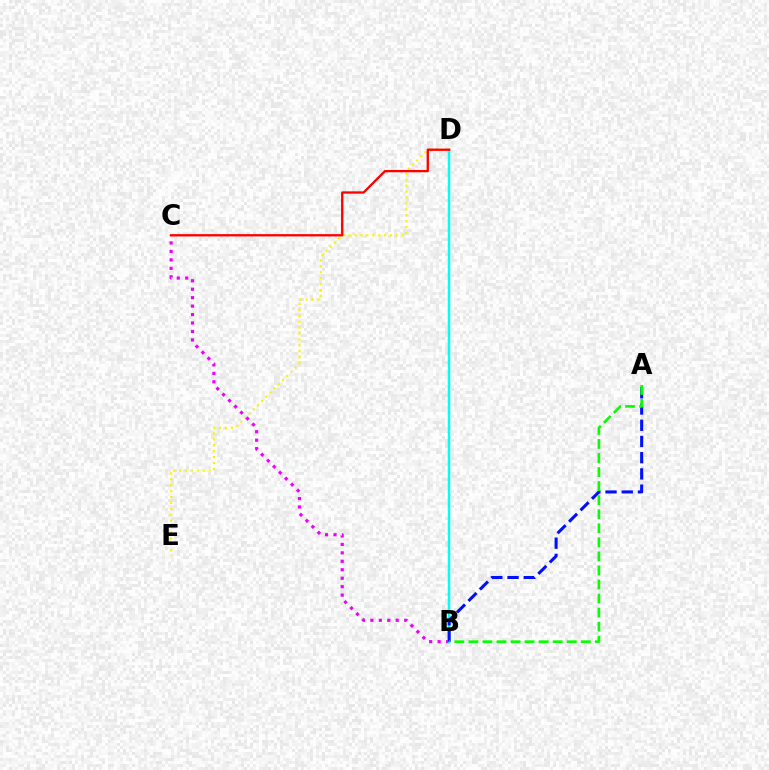{('D', 'E'): [{'color': '#fcf500', 'line_style': 'dotted', 'thickness': 1.61}], ('B', 'C'): [{'color': '#ee00ff', 'line_style': 'dotted', 'thickness': 2.3}], ('B', 'D'): [{'color': '#00fff6', 'line_style': 'solid', 'thickness': 1.79}], ('A', 'B'): [{'color': '#0010ff', 'line_style': 'dashed', 'thickness': 2.2}, {'color': '#08ff00', 'line_style': 'dashed', 'thickness': 1.91}], ('C', 'D'): [{'color': '#ff0000', 'line_style': 'solid', 'thickness': 1.67}]}